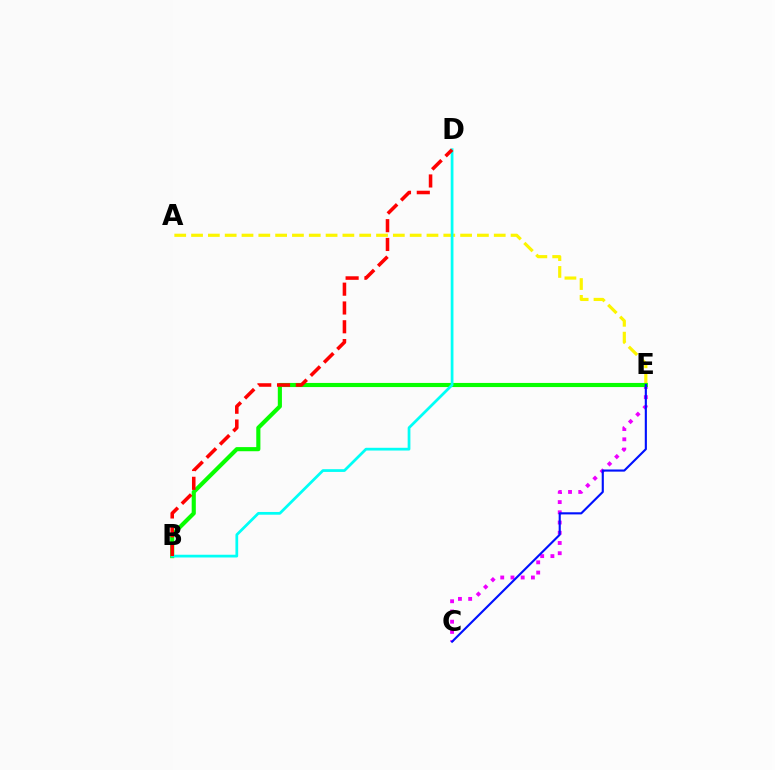{('C', 'E'): [{'color': '#ee00ff', 'line_style': 'dotted', 'thickness': 2.78}, {'color': '#0010ff', 'line_style': 'solid', 'thickness': 1.53}], ('A', 'E'): [{'color': '#fcf500', 'line_style': 'dashed', 'thickness': 2.28}], ('B', 'E'): [{'color': '#08ff00', 'line_style': 'solid', 'thickness': 2.97}], ('B', 'D'): [{'color': '#00fff6', 'line_style': 'solid', 'thickness': 1.97}, {'color': '#ff0000', 'line_style': 'dashed', 'thickness': 2.55}]}